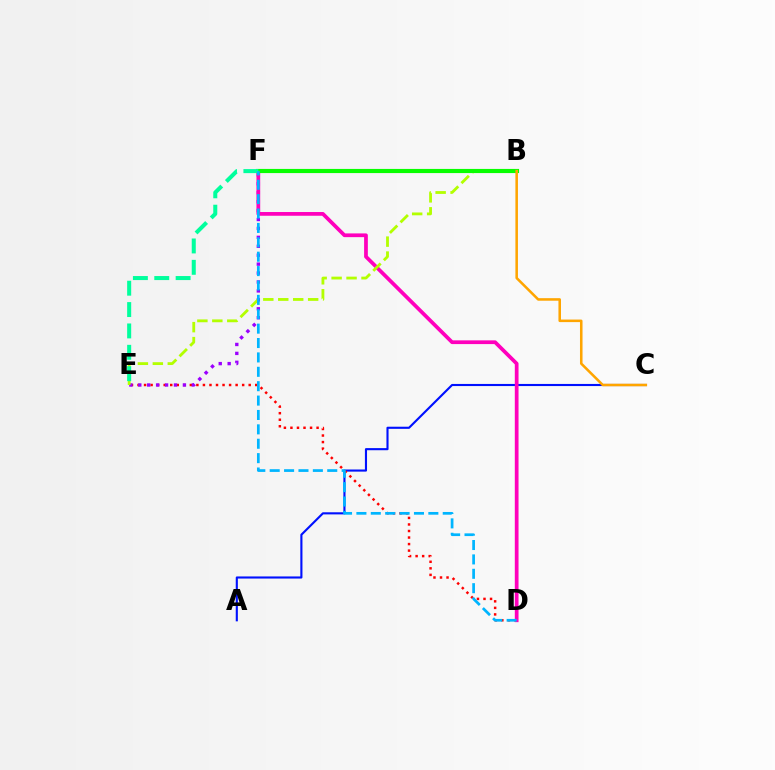{('A', 'C'): [{'color': '#0010ff', 'line_style': 'solid', 'thickness': 1.53}], ('D', 'E'): [{'color': '#ff0000', 'line_style': 'dotted', 'thickness': 1.78}], ('E', 'F'): [{'color': '#9b00ff', 'line_style': 'dotted', 'thickness': 2.43}, {'color': '#00ff9d', 'line_style': 'dashed', 'thickness': 2.9}], ('D', 'F'): [{'color': '#ff00bd', 'line_style': 'solid', 'thickness': 2.69}, {'color': '#00b5ff', 'line_style': 'dashed', 'thickness': 1.95}], ('B', 'E'): [{'color': '#b3ff00', 'line_style': 'dashed', 'thickness': 2.03}], ('B', 'F'): [{'color': '#08ff00', 'line_style': 'solid', 'thickness': 2.99}], ('B', 'C'): [{'color': '#ffa500', 'line_style': 'solid', 'thickness': 1.83}]}